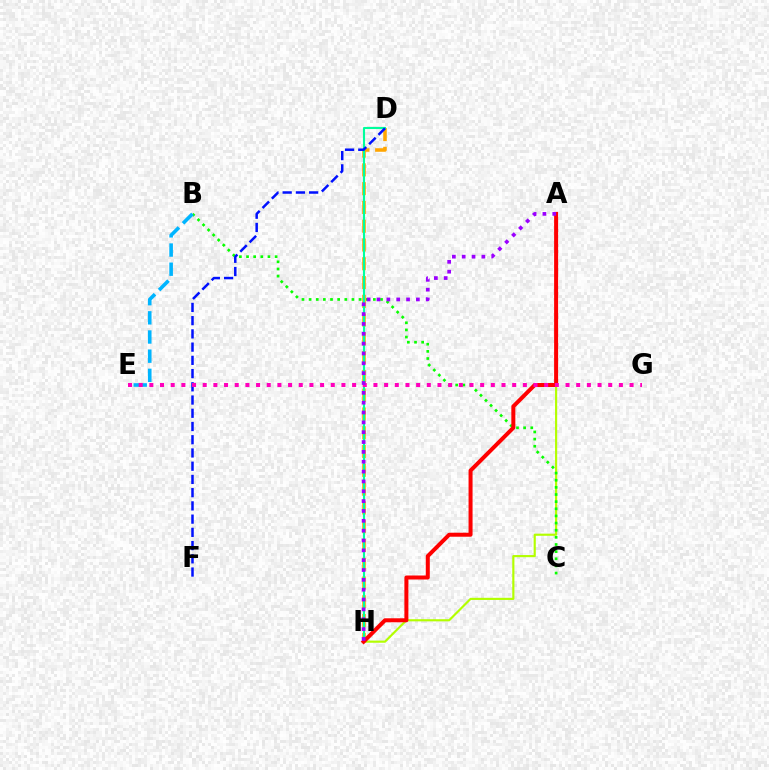{('A', 'H'): [{'color': '#b3ff00', 'line_style': 'solid', 'thickness': 1.55}, {'color': '#ff0000', 'line_style': 'solid', 'thickness': 2.88}, {'color': '#9b00ff', 'line_style': 'dotted', 'thickness': 2.67}], ('B', 'C'): [{'color': '#08ff00', 'line_style': 'dotted', 'thickness': 1.94}], ('D', 'H'): [{'color': '#ffa500', 'line_style': 'dashed', 'thickness': 2.55}, {'color': '#00ff9d', 'line_style': 'solid', 'thickness': 1.51}], ('B', 'E'): [{'color': '#00b5ff', 'line_style': 'dashed', 'thickness': 2.6}], ('D', 'F'): [{'color': '#0010ff', 'line_style': 'dashed', 'thickness': 1.8}], ('E', 'G'): [{'color': '#ff00bd', 'line_style': 'dotted', 'thickness': 2.9}]}